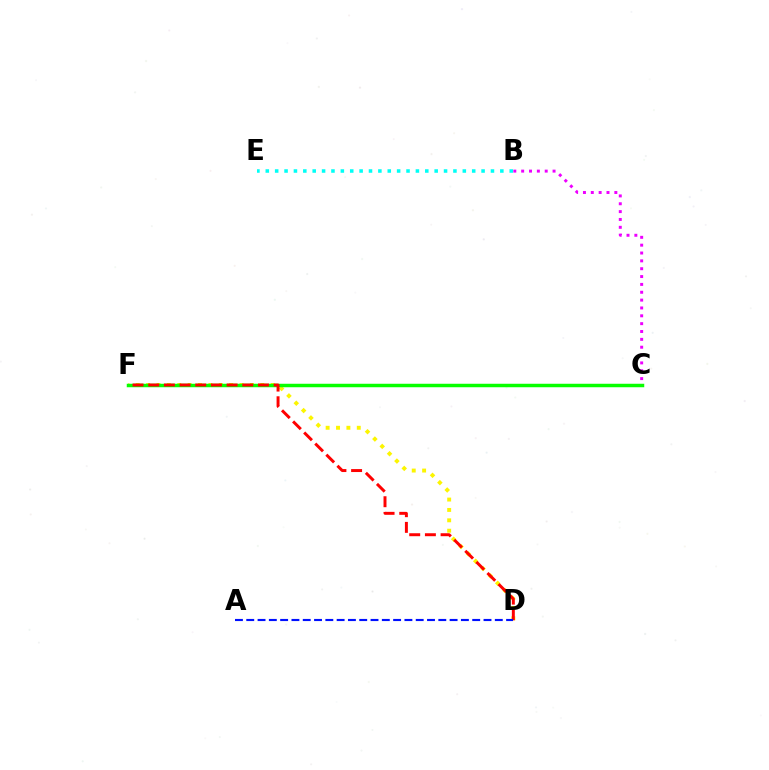{('D', 'F'): [{'color': '#fcf500', 'line_style': 'dotted', 'thickness': 2.82}, {'color': '#ff0000', 'line_style': 'dashed', 'thickness': 2.13}], ('B', 'E'): [{'color': '#00fff6', 'line_style': 'dotted', 'thickness': 2.55}], ('C', 'F'): [{'color': '#08ff00', 'line_style': 'solid', 'thickness': 2.51}], ('B', 'C'): [{'color': '#ee00ff', 'line_style': 'dotted', 'thickness': 2.13}], ('A', 'D'): [{'color': '#0010ff', 'line_style': 'dashed', 'thickness': 1.53}]}